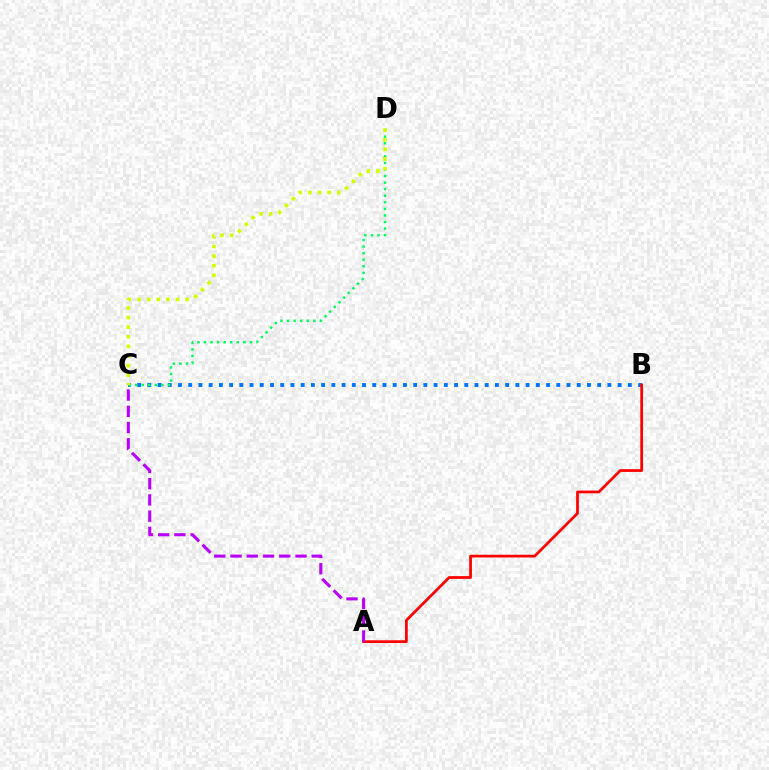{('B', 'C'): [{'color': '#0074ff', 'line_style': 'dotted', 'thickness': 2.78}], ('A', 'B'): [{'color': '#ff0000', 'line_style': 'solid', 'thickness': 1.98}], ('C', 'D'): [{'color': '#00ff5c', 'line_style': 'dotted', 'thickness': 1.78}, {'color': '#d1ff00', 'line_style': 'dotted', 'thickness': 2.61}], ('A', 'C'): [{'color': '#b900ff', 'line_style': 'dashed', 'thickness': 2.21}]}